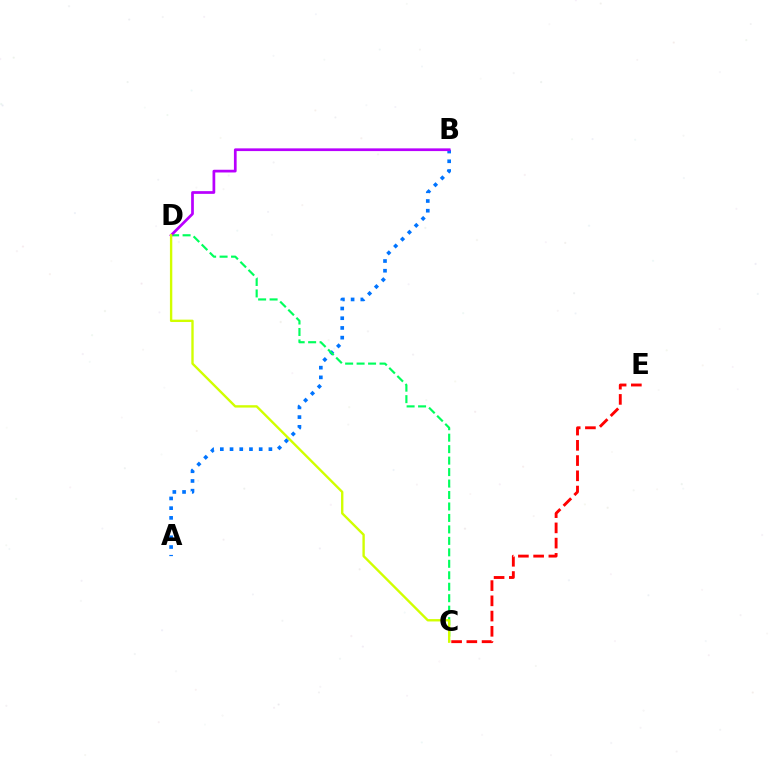{('A', 'B'): [{'color': '#0074ff', 'line_style': 'dotted', 'thickness': 2.64}], ('C', 'D'): [{'color': '#00ff5c', 'line_style': 'dashed', 'thickness': 1.56}, {'color': '#d1ff00', 'line_style': 'solid', 'thickness': 1.71}], ('C', 'E'): [{'color': '#ff0000', 'line_style': 'dashed', 'thickness': 2.07}], ('B', 'D'): [{'color': '#b900ff', 'line_style': 'solid', 'thickness': 1.96}]}